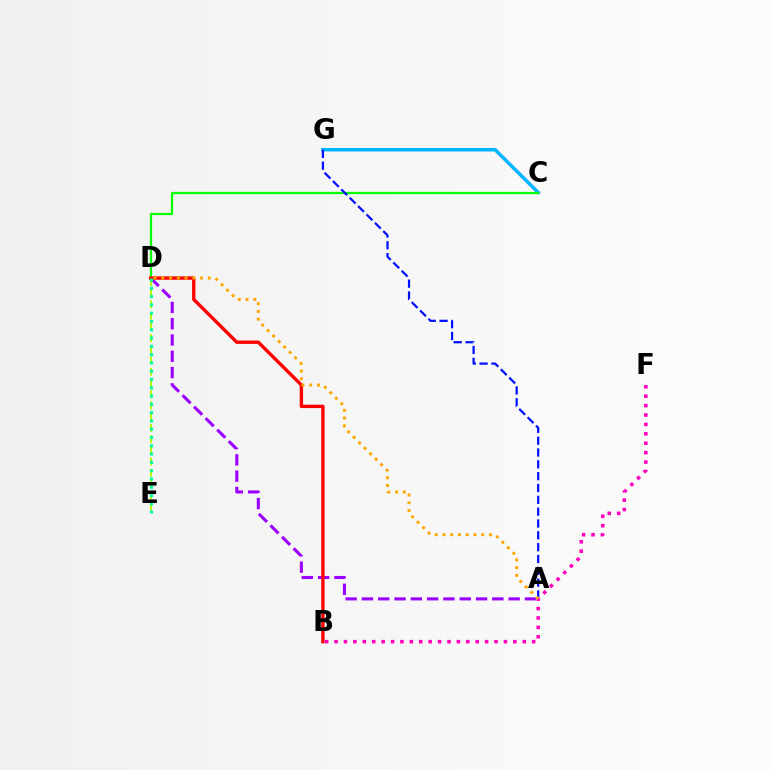{('C', 'G'): [{'color': '#00b5ff', 'line_style': 'solid', 'thickness': 2.51}], ('C', 'D'): [{'color': '#08ff00', 'line_style': 'solid', 'thickness': 1.62}], ('A', 'G'): [{'color': '#0010ff', 'line_style': 'dashed', 'thickness': 1.61}], ('D', 'E'): [{'color': '#b3ff00', 'line_style': 'dashed', 'thickness': 1.52}, {'color': '#00ff9d', 'line_style': 'dotted', 'thickness': 2.25}], ('A', 'D'): [{'color': '#9b00ff', 'line_style': 'dashed', 'thickness': 2.21}, {'color': '#ffa500', 'line_style': 'dotted', 'thickness': 2.11}], ('B', 'D'): [{'color': '#ff0000', 'line_style': 'solid', 'thickness': 2.42}], ('B', 'F'): [{'color': '#ff00bd', 'line_style': 'dotted', 'thickness': 2.56}]}